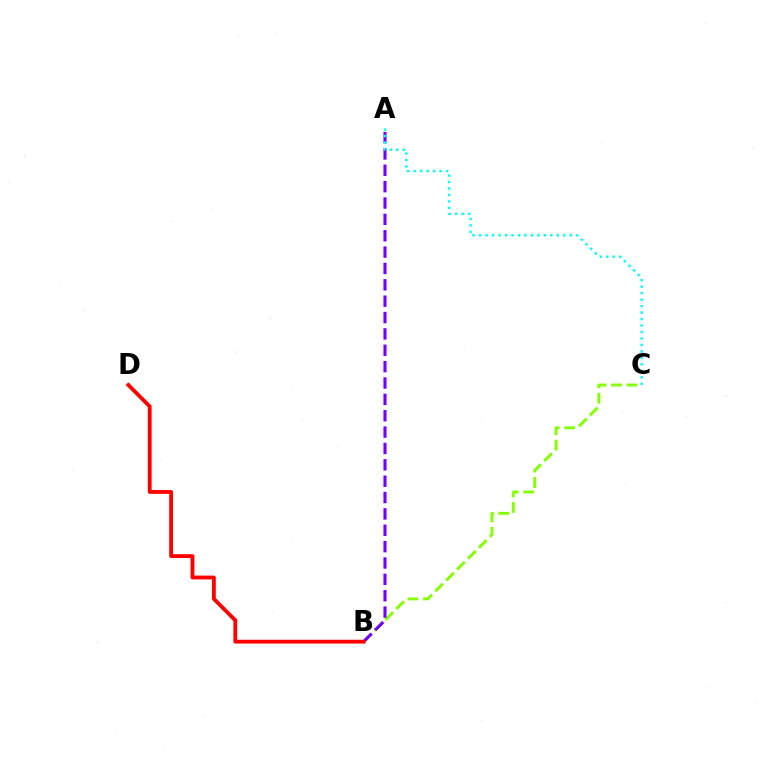{('B', 'C'): [{'color': '#84ff00', 'line_style': 'dashed', 'thickness': 2.1}], ('A', 'B'): [{'color': '#7200ff', 'line_style': 'dashed', 'thickness': 2.22}], ('A', 'C'): [{'color': '#00fff6', 'line_style': 'dotted', 'thickness': 1.76}], ('B', 'D'): [{'color': '#ff0000', 'line_style': 'solid', 'thickness': 2.75}]}